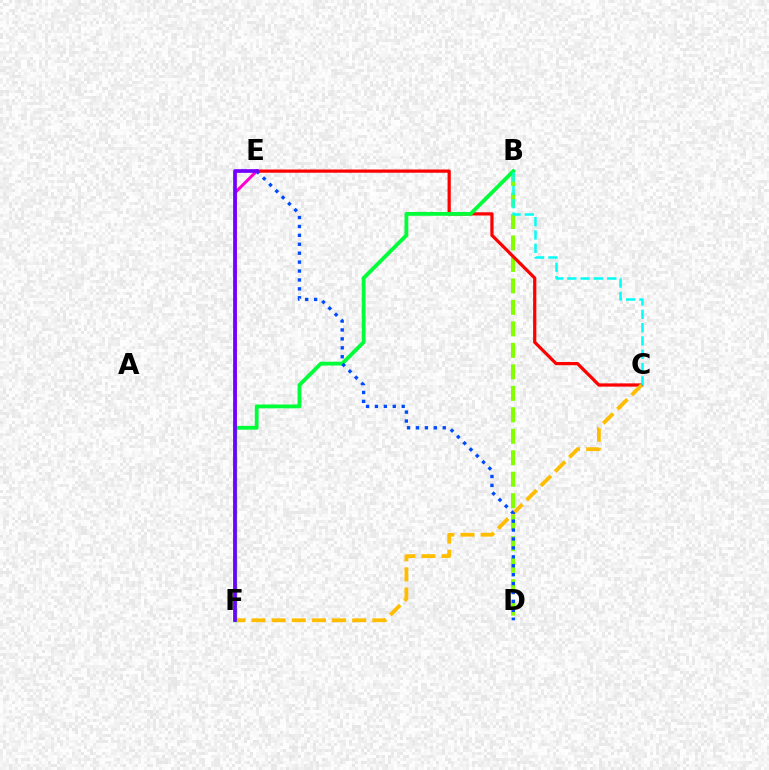{('E', 'F'): [{'color': '#ff00cf', 'line_style': 'solid', 'thickness': 2.19}, {'color': '#7200ff', 'line_style': 'solid', 'thickness': 2.66}], ('B', 'D'): [{'color': '#84ff00', 'line_style': 'dashed', 'thickness': 2.92}], ('C', 'E'): [{'color': '#ff0000', 'line_style': 'solid', 'thickness': 2.32}], ('C', 'F'): [{'color': '#ffbd00', 'line_style': 'dashed', 'thickness': 2.74}], ('B', 'F'): [{'color': '#00ff39', 'line_style': 'solid', 'thickness': 2.75}], ('D', 'E'): [{'color': '#004bff', 'line_style': 'dotted', 'thickness': 2.42}], ('B', 'C'): [{'color': '#00fff6', 'line_style': 'dashed', 'thickness': 1.81}]}